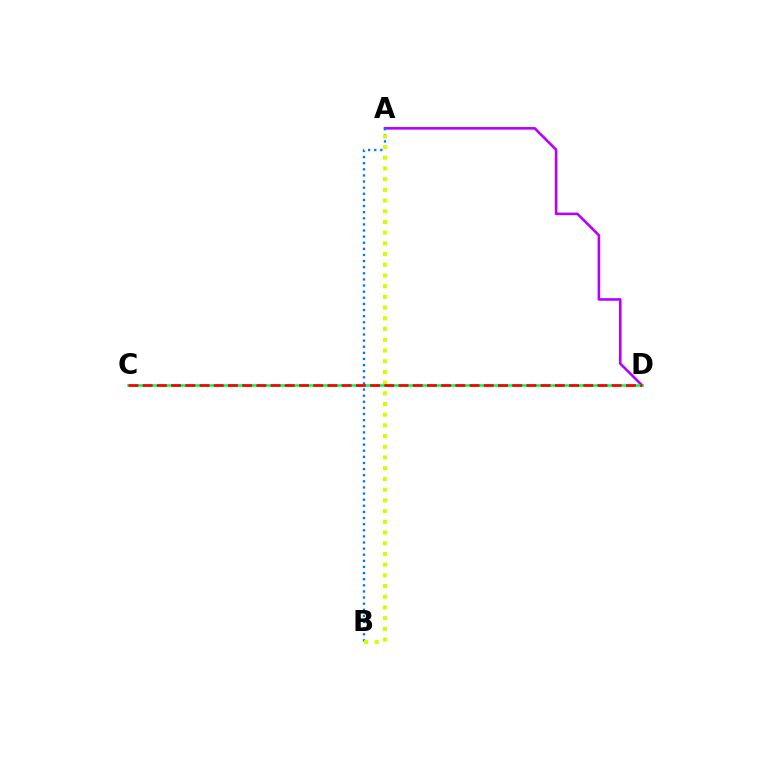{('A', 'D'): [{'color': '#b900ff', 'line_style': 'solid', 'thickness': 1.88}], ('A', 'B'): [{'color': '#0074ff', 'line_style': 'dotted', 'thickness': 1.66}, {'color': '#d1ff00', 'line_style': 'dotted', 'thickness': 2.91}], ('C', 'D'): [{'color': '#00ff5c', 'line_style': 'solid', 'thickness': 1.9}, {'color': '#ff0000', 'line_style': 'dashed', 'thickness': 1.93}]}